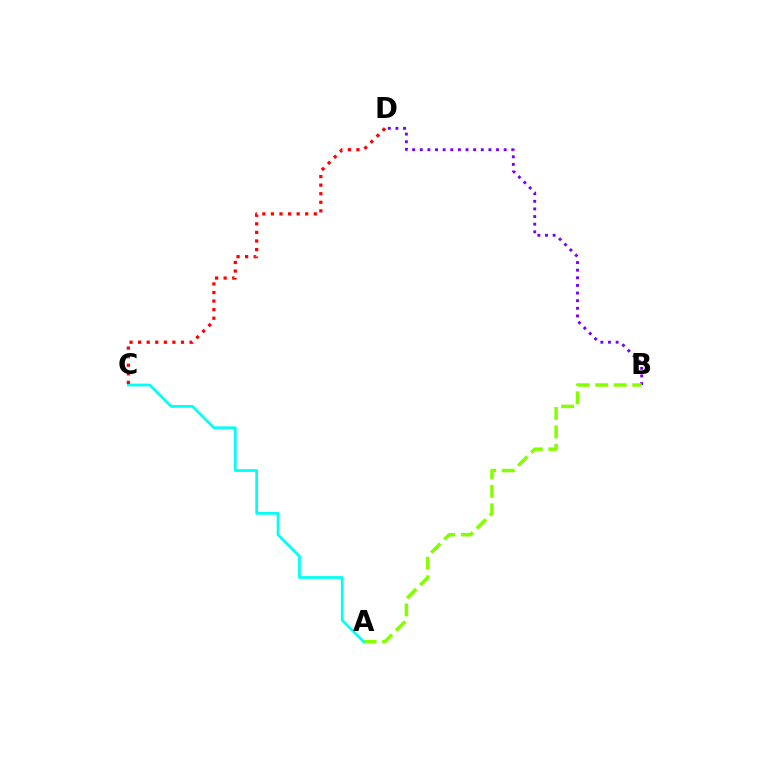{('B', 'D'): [{'color': '#7200ff', 'line_style': 'dotted', 'thickness': 2.07}], ('A', 'B'): [{'color': '#84ff00', 'line_style': 'dashed', 'thickness': 2.51}], ('A', 'C'): [{'color': '#00fff6', 'line_style': 'solid', 'thickness': 1.97}], ('C', 'D'): [{'color': '#ff0000', 'line_style': 'dotted', 'thickness': 2.33}]}